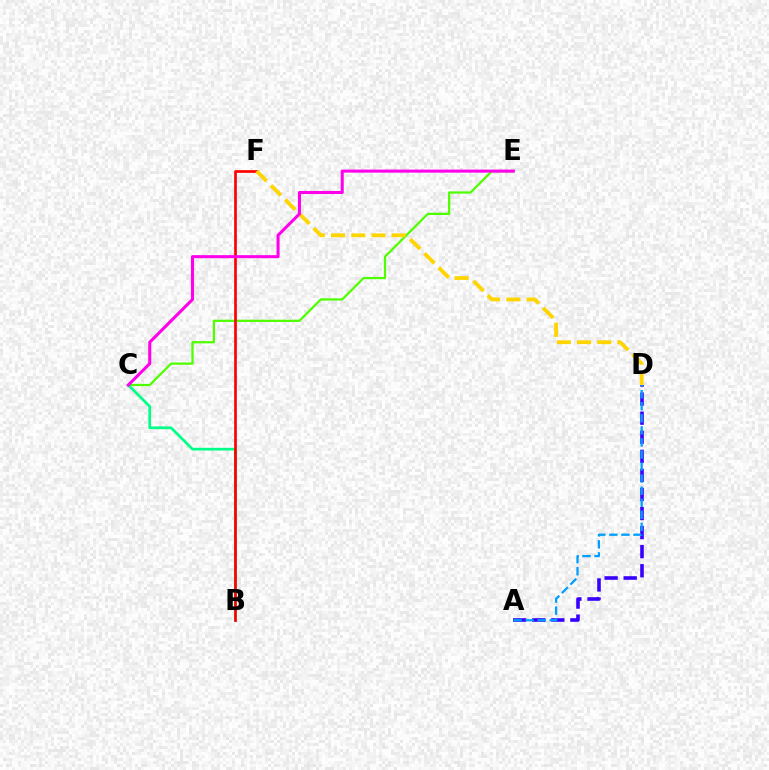{('C', 'E'): [{'color': '#4fff00', 'line_style': 'solid', 'thickness': 1.62}, {'color': '#ff00ed', 'line_style': 'solid', 'thickness': 2.2}], ('A', 'D'): [{'color': '#3700ff', 'line_style': 'dashed', 'thickness': 2.59}, {'color': '#009eff', 'line_style': 'dashed', 'thickness': 1.64}], ('B', 'C'): [{'color': '#00ff86', 'line_style': 'solid', 'thickness': 1.94}], ('B', 'F'): [{'color': '#ff0000', 'line_style': 'solid', 'thickness': 1.93}], ('D', 'F'): [{'color': '#ffd500', 'line_style': 'dashed', 'thickness': 2.74}]}